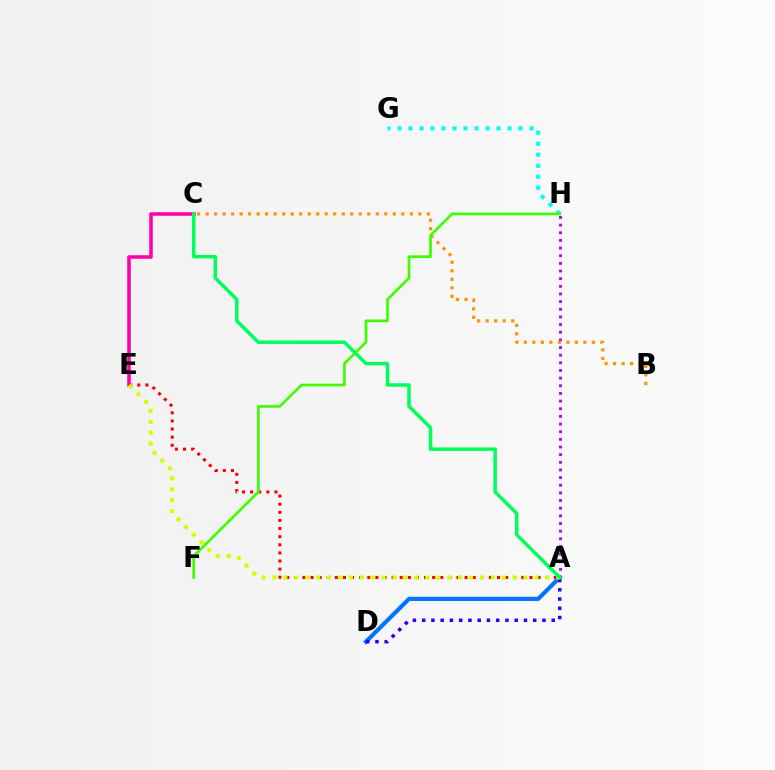{('A', 'E'): [{'color': '#ff0000', 'line_style': 'dotted', 'thickness': 2.2}, {'color': '#d1ff00', 'line_style': 'dotted', 'thickness': 2.97}], ('G', 'H'): [{'color': '#00fff6', 'line_style': 'dotted', 'thickness': 2.99}], ('C', 'E'): [{'color': '#ff00ac', 'line_style': 'solid', 'thickness': 2.54}], ('A', 'D'): [{'color': '#0074ff', 'line_style': 'solid', 'thickness': 2.99}, {'color': '#2500ff', 'line_style': 'dotted', 'thickness': 2.51}], ('A', 'H'): [{'color': '#b900ff', 'line_style': 'dotted', 'thickness': 2.08}], ('B', 'C'): [{'color': '#ff9400', 'line_style': 'dotted', 'thickness': 2.31}], ('F', 'H'): [{'color': '#3dff00', 'line_style': 'solid', 'thickness': 1.95}], ('A', 'C'): [{'color': '#00ff5c', 'line_style': 'solid', 'thickness': 2.51}]}